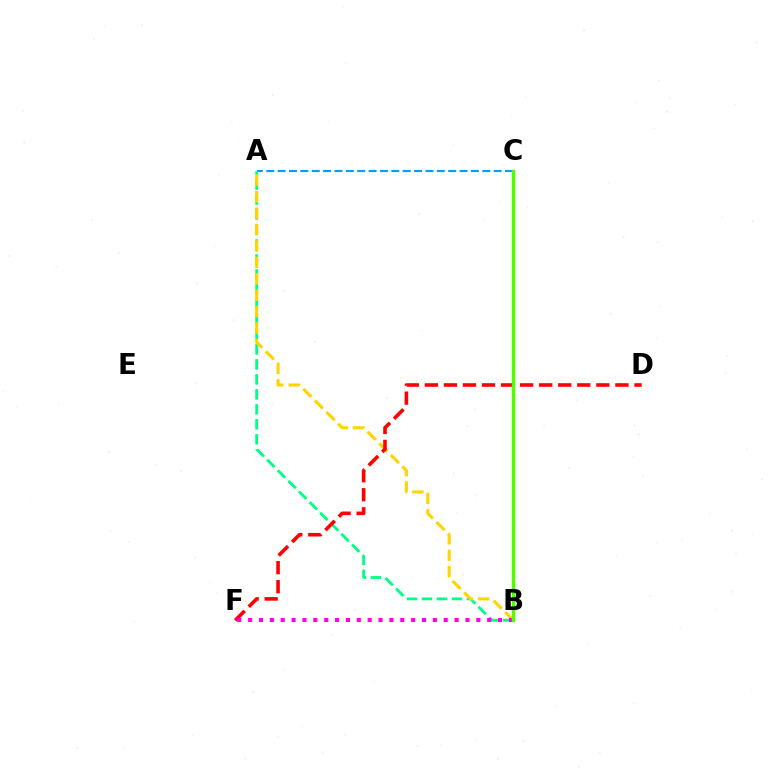{('A', 'C'): [{'color': '#009eff', 'line_style': 'dashed', 'thickness': 1.54}], ('A', 'B'): [{'color': '#00ff86', 'line_style': 'dashed', 'thickness': 2.04}, {'color': '#ffd500', 'line_style': 'dashed', 'thickness': 2.23}], ('B', 'C'): [{'color': '#3700ff', 'line_style': 'solid', 'thickness': 1.8}, {'color': '#4fff00', 'line_style': 'solid', 'thickness': 2.43}], ('D', 'F'): [{'color': '#ff0000', 'line_style': 'dashed', 'thickness': 2.59}], ('B', 'F'): [{'color': '#ff00ed', 'line_style': 'dotted', 'thickness': 2.95}]}